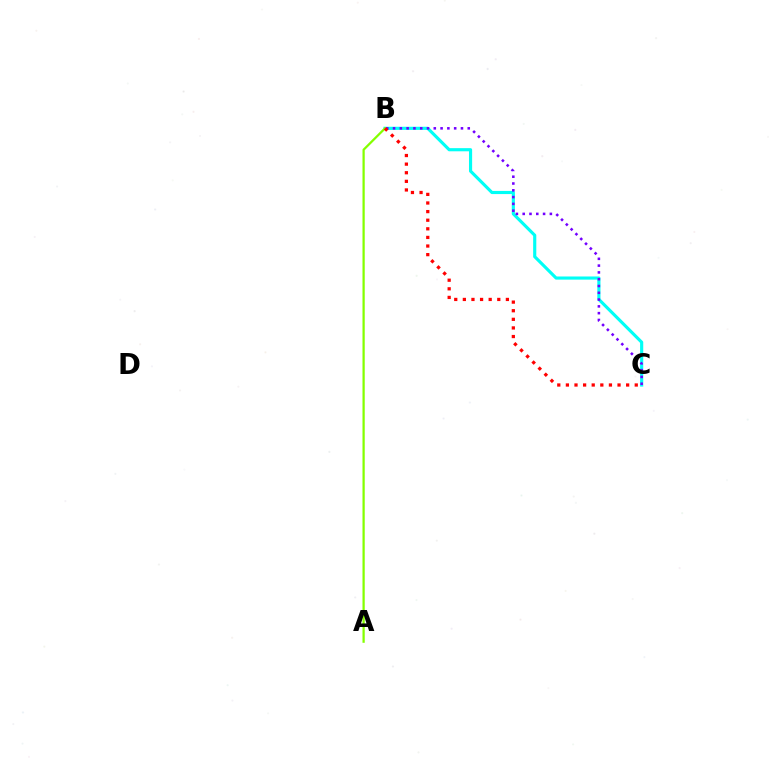{('B', 'C'): [{'color': '#00fff6', 'line_style': 'solid', 'thickness': 2.27}, {'color': '#7200ff', 'line_style': 'dotted', 'thickness': 1.85}, {'color': '#ff0000', 'line_style': 'dotted', 'thickness': 2.34}], ('A', 'B'): [{'color': '#84ff00', 'line_style': 'solid', 'thickness': 1.62}]}